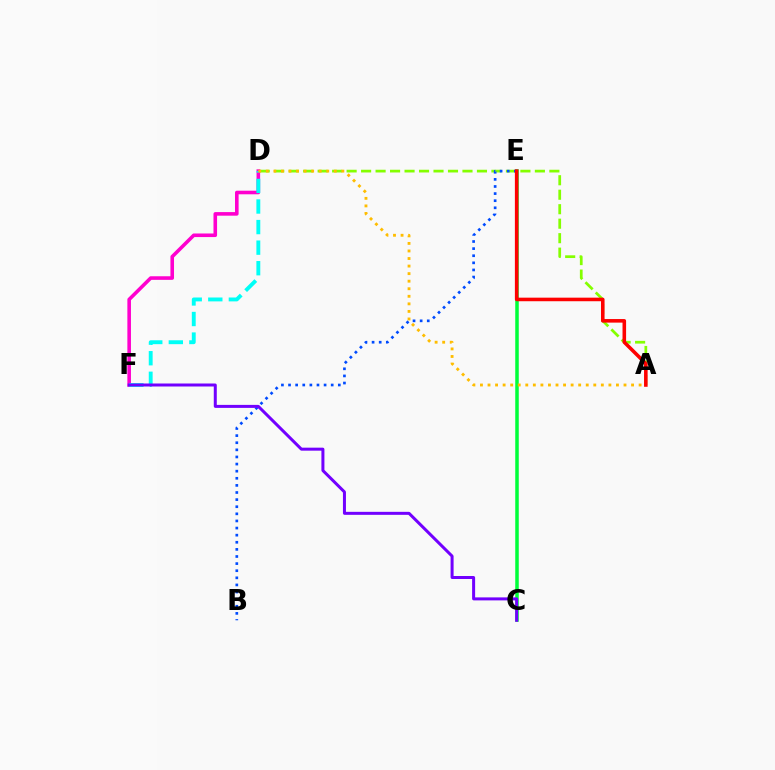{('C', 'E'): [{'color': '#00ff39', 'line_style': 'solid', 'thickness': 2.53}], ('A', 'D'): [{'color': '#84ff00', 'line_style': 'dashed', 'thickness': 1.97}, {'color': '#ffbd00', 'line_style': 'dotted', 'thickness': 2.05}], ('D', 'F'): [{'color': '#ff00cf', 'line_style': 'solid', 'thickness': 2.58}, {'color': '#00fff6', 'line_style': 'dashed', 'thickness': 2.79}], ('B', 'E'): [{'color': '#004bff', 'line_style': 'dotted', 'thickness': 1.93}], ('A', 'E'): [{'color': '#ff0000', 'line_style': 'solid', 'thickness': 2.57}], ('C', 'F'): [{'color': '#7200ff', 'line_style': 'solid', 'thickness': 2.16}]}